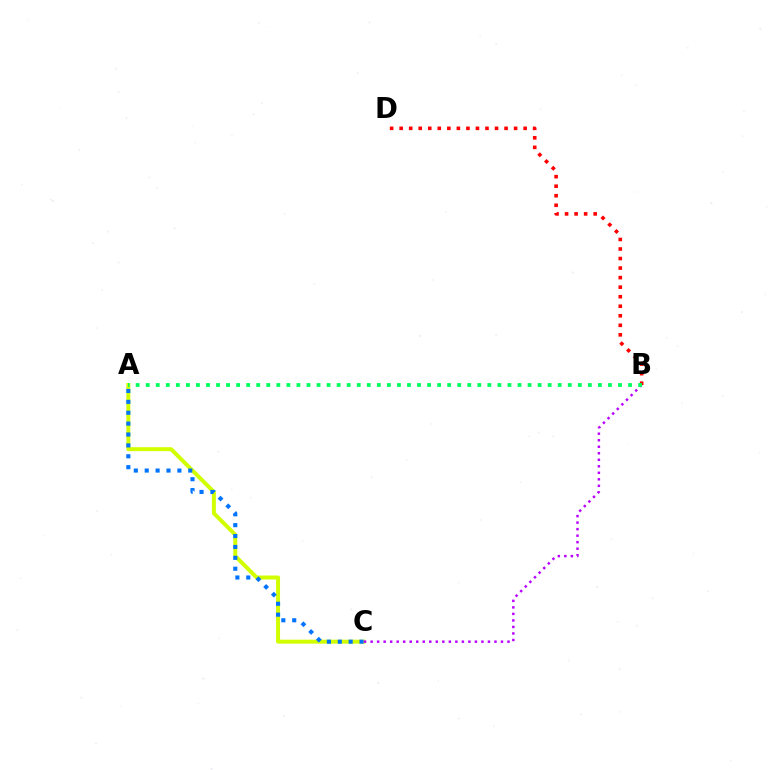{('A', 'C'): [{'color': '#d1ff00', 'line_style': 'solid', 'thickness': 2.86}, {'color': '#0074ff', 'line_style': 'dotted', 'thickness': 2.96}], ('B', 'C'): [{'color': '#b900ff', 'line_style': 'dotted', 'thickness': 1.77}], ('B', 'D'): [{'color': '#ff0000', 'line_style': 'dotted', 'thickness': 2.59}], ('A', 'B'): [{'color': '#00ff5c', 'line_style': 'dotted', 'thickness': 2.73}]}